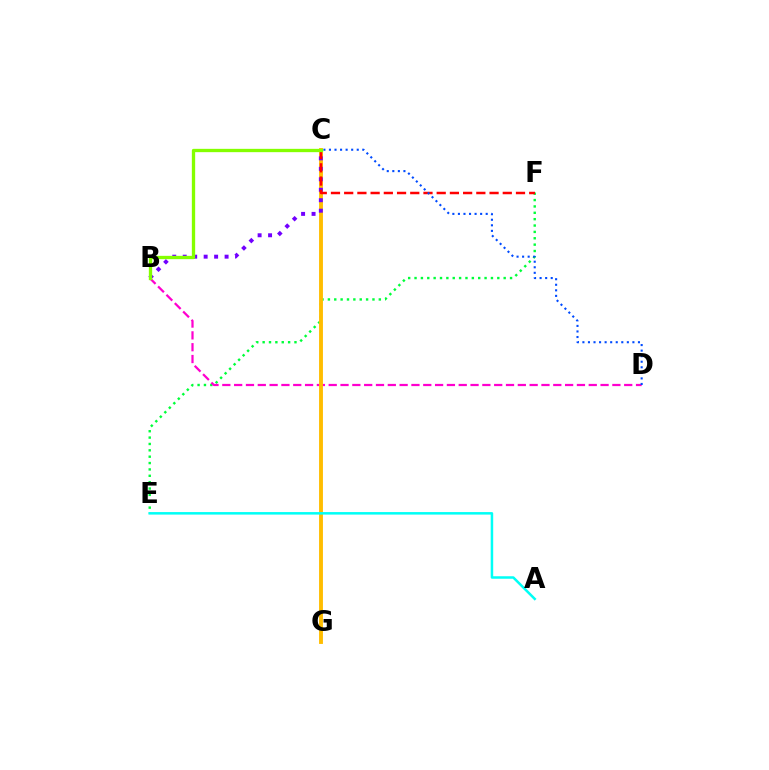{('E', 'F'): [{'color': '#00ff39', 'line_style': 'dotted', 'thickness': 1.73}], ('B', 'D'): [{'color': '#ff00cf', 'line_style': 'dashed', 'thickness': 1.61}], ('C', 'G'): [{'color': '#ffbd00', 'line_style': 'solid', 'thickness': 2.79}], ('B', 'C'): [{'color': '#7200ff', 'line_style': 'dotted', 'thickness': 2.84}, {'color': '#84ff00', 'line_style': 'solid', 'thickness': 2.39}], ('A', 'E'): [{'color': '#00fff6', 'line_style': 'solid', 'thickness': 1.81}], ('C', 'F'): [{'color': '#ff0000', 'line_style': 'dashed', 'thickness': 1.8}], ('C', 'D'): [{'color': '#004bff', 'line_style': 'dotted', 'thickness': 1.51}]}